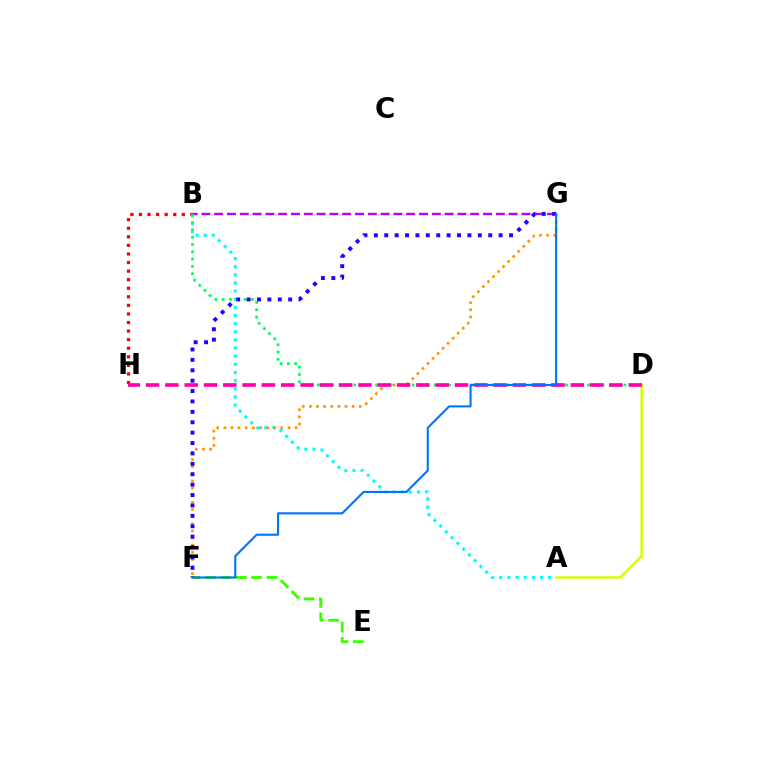{('A', 'B'): [{'color': '#00fff6', 'line_style': 'dotted', 'thickness': 2.21}], ('F', 'G'): [{'color': '#ff9400', 'line_style': 'dotted', 'thickness': 1.94}, {'color': '#2500ff', 'line_style': 'dotted', 'thickness': 2.83}, {'color': '#0074ff', 'line_style': 'solid', 'thickness': 1.52}], ('E', 'F'): [{'color': '#3dff00', 'line_style': 'dashed', 'thickness': 2.08}], ('B', 'H'): [{'color': '#ff0000', 'line_style': 'dotted', 'thickness': 2.33}], ('B', 'G'): [{'color': '#b900ff', 'line_style': 'dashed', 'thickness': 1.74}], ('A', 'D'): [{'color': '#d1ff00', 'line_style': 'solid', 'thickness': 1.78}], ('B', 'D'): [{'color': '#00ff5c', 'line_style': 'dotted', 'thickness': 1.99}], ('D', 'H'): [{'color': '#ff00ac', 'line_style': 'dashed', 'thickness': 2.62}]}